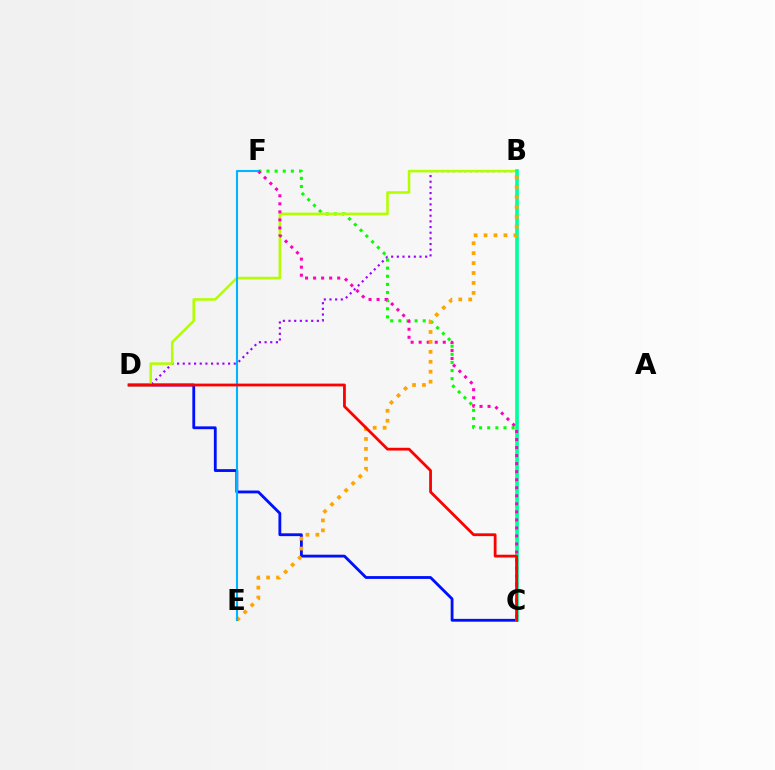{('C', 'F'): [{'color': '#08ff00', 'line_style': 'dotted', 'thickness': 2.21}, {'color': '#ff00bd', 'line_style': 'dotted', 'thickness': 2.18}], ('C', 'D'): [{'color': '#0010ff', 'line_style': 'solid', 'thickness': 2.03}, {'color': '#ff0000', 'line_style': 'solid', 'thickness': 2.01}], ('B', 'D'): [{'color': '#9b00ff', 'line_style': 'dotted', 'thickness': 1.54}, {'color': '#b3ff00', 'line_style': 'solid', 'thickness': 1.85}], ('B', 'C'): [{'color': '#00ff9d', 'line_style': 'solid', 'thickness': 2.63}], ('B', 'E'): [{'color': '#ffa500', 'line_style': 'dotted', 'thickness': 2.7}], ('E', 'F'): [{'color': '#00b5ff', 'line_style': 'solid', 'thickness': 1.51}]}